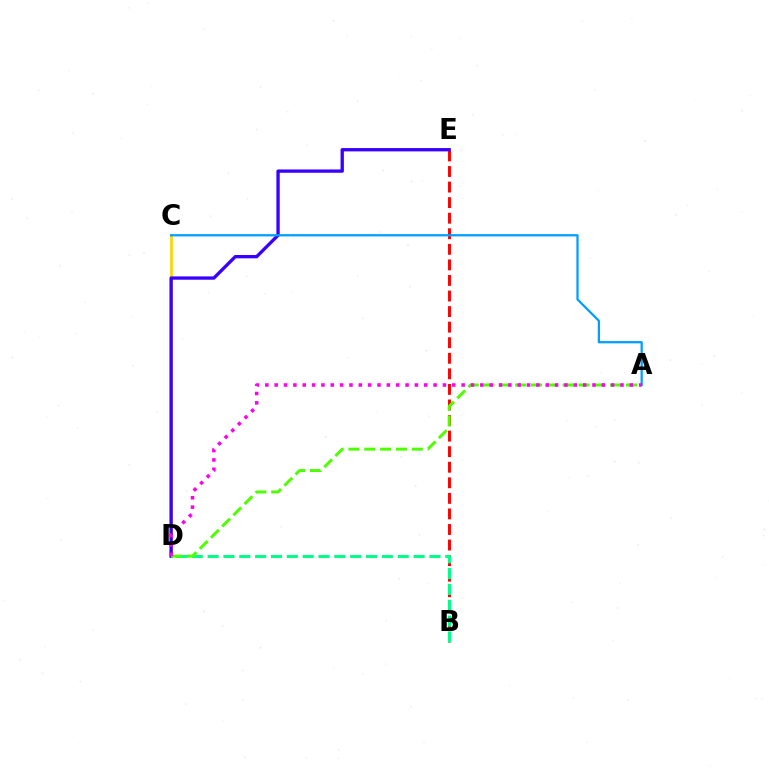{('C', 'D'): [{'color': '#ffd500', 'line_style': 'solid', 'thickness': 1.93}], ('B', 'E'): [{'color': '#ff0000', 'line_style': 'dashed', 'thickness': 2.11}], ('B', 'D'): [{'color': '#00ff86', 'line_style': 'dashed', 'thickness': 2.15}], ('D', 'E'): [{'color': '#3700ff', 'line_style': 'solid', 'thickness': 2.39}], ('A', 'C'): [{'color': '#009eff', 'line_style': 'solid', 'thickness': 1.62}], ('A', 'D'): [{'color': '#4fff00', 'line_style': 'dashed', 'thickness': 2.15}, {'color': '#ff00ed', 'line_style': 'dotted', 'thickness': 2.54}]}